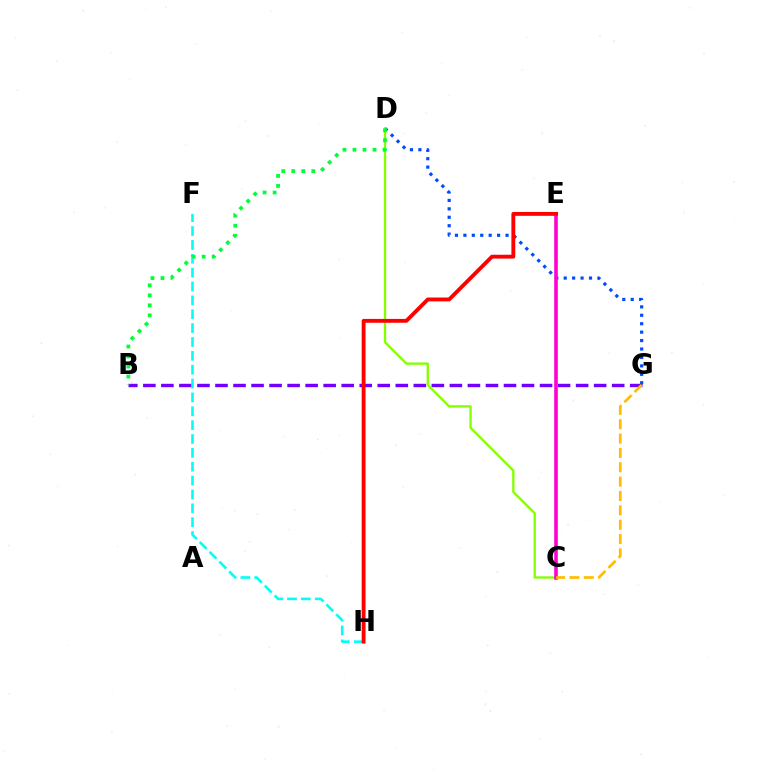{('B', 'G'): [{'color': '#7200ff', 'line_style': 'dashed', 'thickness': 2.45}], ('F', 'H'): [{'color': '#00fff6', 'line_style': 'dashed', 'thickness': 1.88}], ('D', 'G'): [{'color': '#004bff', 'line_style': 'dotted', 'thickness': 2.29}], ('C', 'D'): [{'color': '#84ff00', 'line_style': 'solid', 'thickness': 1.67}], ('C', 'E'): [{'color': '#ff00cf', 'line_style': 'solid', 'thickness': 2.58}], ('B', 'D'): [{'color': '#00ff39', 'line_style': 'dotted', 'thickness': 2.72}], ('E', 'H'): [{'color': '#ff0000', 'line_style': 'solid', 'thickness': 2.77}], ('C', 'G'): [{'color': '#ffbd00', 'line_style': 'dashed', 'thickness': 1.95}]}